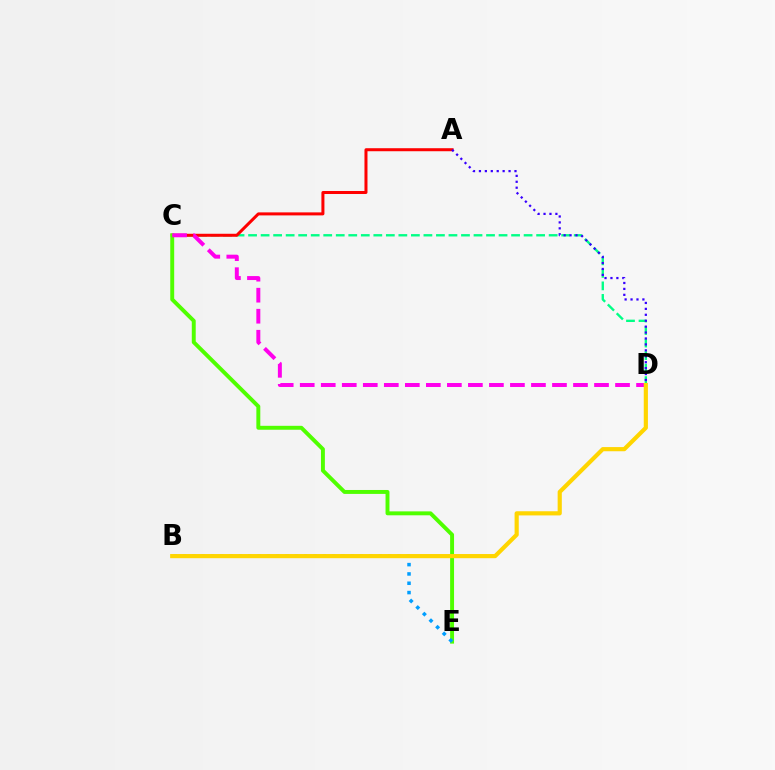{('C', 'D'): [{'color': '#00ff86', 'line_style': 'dashed', 'thickness': 1.7}, {'color': '#ff00ed', 'line_style': 'dashed', 'thickness': 2.86}], ('A', 'C'): [{'color': '#ff0000', 'line_style': 'solid', 'thickness': 2.17}], ('A', 'D'): [{'color': '#3700ff', 'line_style': 'dotted', 'thickness': 1.61}], ('C', 'E'): [{'color': '#4fff00', 'line_style': 'solid', 'thickness': 2.83}], ('B', 'E'): [{'color': '#009eff', 'line_style': 'dotted', 'thickness': 2.53}], ('B', 'D'): [{'color': '#ffd500', 'line_style': 'solid', 'thickness': 3.0}]}